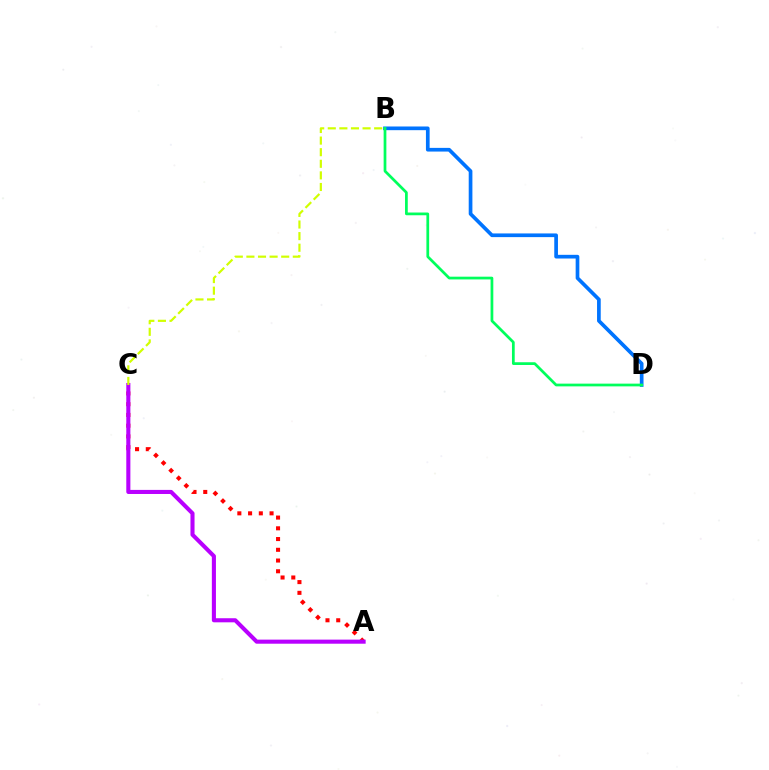{('A', 'C'): [{'color': '#ff0000', 'line_style': 'dotted', 'thickness': 2.92}, {'color': '#b900ff', 'line_style': 'solid', 'thickness': 2.94}], ('B', 'C'): [{'color': '#d1ff00', 'line_style': 'dashed', 'thickness': 1.58}], ('B', 'D'): [{'color': '#0074ff', 'line_style': 'solid', 'thickness': 2.66}, {'color': '#00ff5c', 'line_style': 'solid', 'thickness': 1.97}]}